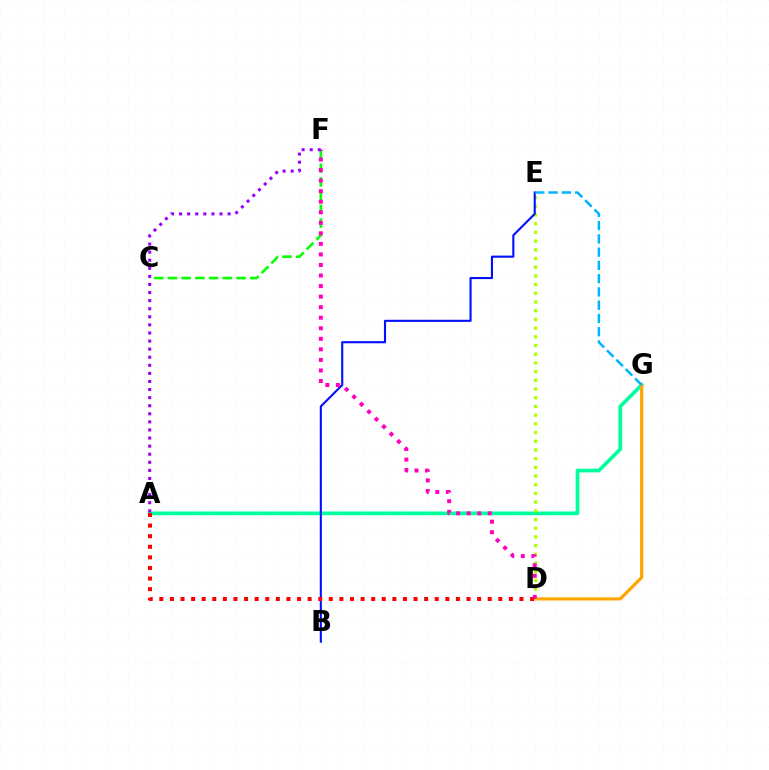{('A', 'G'): [{'color': '#00ff9d', 'line_style': 'solid', 'thickness': 2.66}], ('D', 'G'): [{'color': '#ffa500', 'line_style': 'solid', 'thickness': 2.29}], ('D', 'E'): [{'color': '#b3ff00', 'line_style': 'dotted', 'thickness': 2.36}], ('B', 'E'): [{'color': '#0010ff', 'line_style': 'solid', 'thickness': 1.51}], ('E', 'G'): [{'color': '#00b5ff', 'line_style': 'dashed', 'thickness': 1.8}], ('A', 'D'): [{'color': '#ff0000', 'line_style': 'dotted', 'thickness': 2.88}], ('C', 'F'): [{'color': '#08ff00', 'line_style': 'dashed', 'thickness': 1.86}], ('D', 'F'): [{'color': '#ff00bd', 'line_style': 'dotted', 'thickness': 2.87}], ('A', 'F'): [{'color': '#9b00ff', 'line_style': 'dotted', 'thickness': 2.2}]}